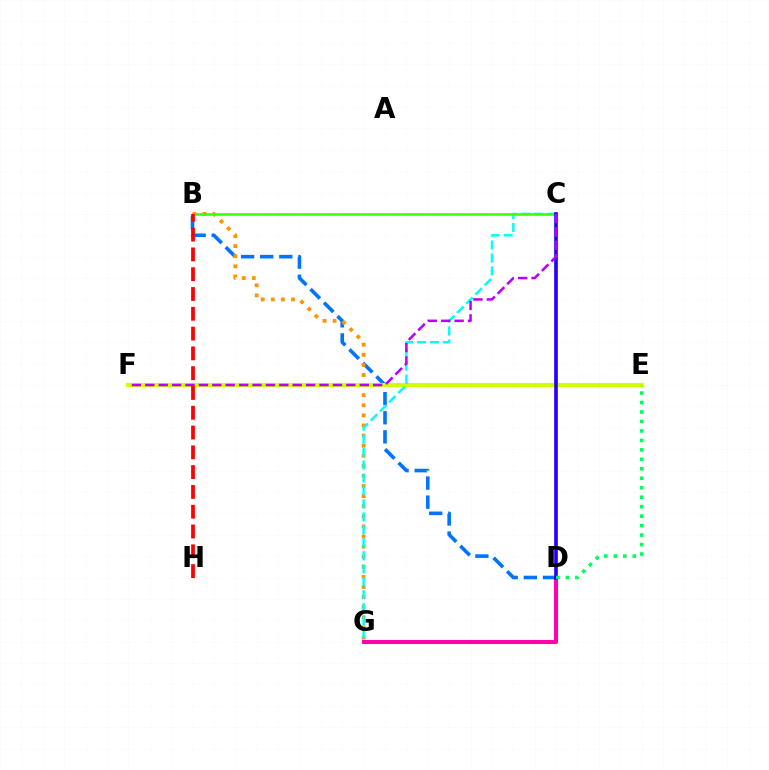{('B', 'D'): [{'color': '#0074ff', 'line_style': 'dashed', 'thickness': 2.6}], ('B', 'G'): [{'color': '#ff9400', 'line_style': 'dotted', 'thickness': 2.74}], ('E', 'F'): [{'color': '#d1ff00', 'line_style': 'solid', 'thickness': 2.99}], ('C', 'G'): [{'color': '#00fff6', 'line_style': 'dashed', 'thickness': 1.76}], ('D', 'G'): [{'color': '#ff00ac', 'line_style': 'solid', 'thickness': 2.94}], ('B', 'C'): [{'color': '#3dff00', 'line_style': 'solid', 'thickness': 1.85}], ('C', 'D'): [{'color': '#2500ff', 'line_style': 'solid', 'thickness': 2.63}], ('D', 'E'): [{'color': '#00ff5c', 'line_style': 'dotted', 'thickness': 2.57}], ('C', 'F'): [{'color': '#b900ff', 'line_style': 'dashed', 'thickness': 1.82}], ('B', 'H'): [{'color': '#ff0000', 'line_style': 'dashed', 'thickness': 2.69}]}